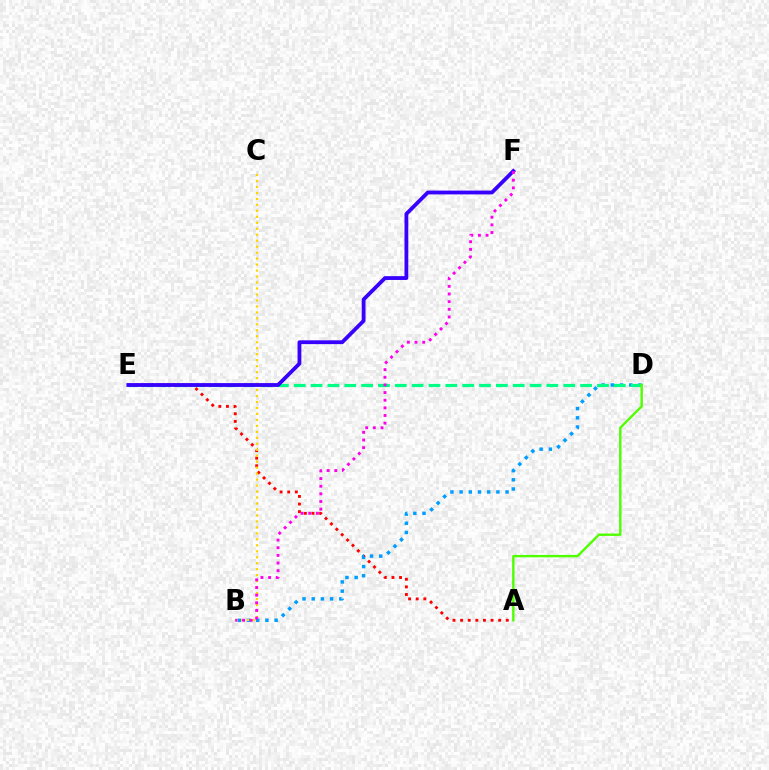{('A', 'E'): [{'color': '#ff0000', 'line_style': 'dotted', 'thickness': 2.07}], ('B', 'D'): [{'color': '#009eff', 'line_style': 'dotted', 'thickness': 2.5}], ('D', 'E'): [{'color': '#00ff86', 'line_style': 'dashed', 'thickness': 2.29}], ('A', 'D'): [{'color': '#4fff00', 'line_style': 'solid', 'thickness': 1.72}], ('B', 'C'): [{'color': '#ffd500', 'line_style': 'dotted', 'thickness': 1.62}], ('E', 'F'): [{'color': '#3700ff', 'line_style': 'solid', 'thickness': 2.74}], ('B', 'F'): [{'color': '#ff00ed', 'line_style': 'dotted', 'thickness': 2.08}]}